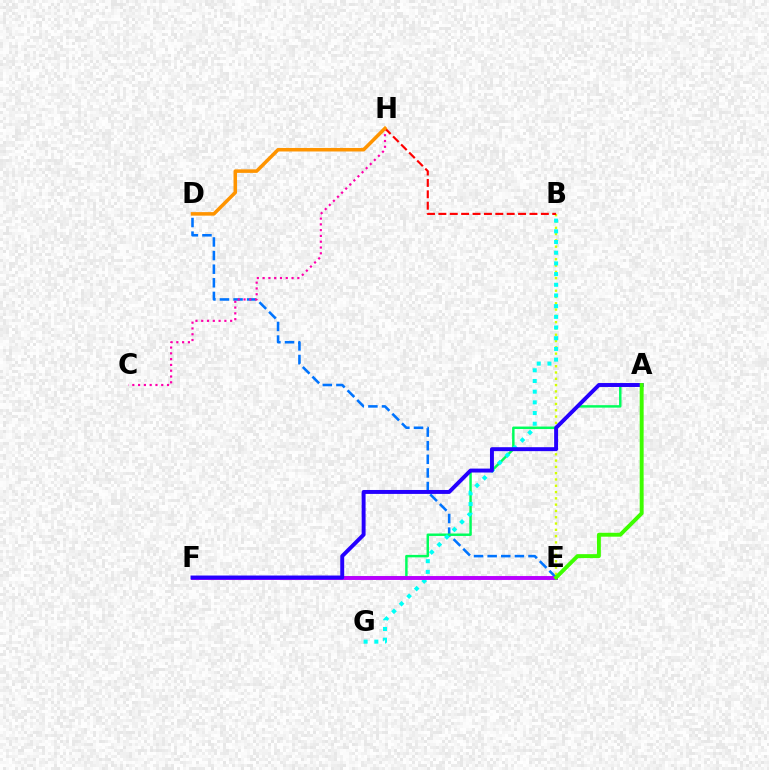{('D', 'E'): [{'color': '#0074ff', 'line_style': 'dashed', 'thickness': 1.85}], ('B', 'E'): [{'color': '#d1ff00', 'line_style': 'dotted', 'thickness': 1.71}], ('A', 'F'): [{'color': '#00ff5c', 'line_style': 'solid', 'thickness': 1.77}, {'color': '#2500ff', 'line_style': 'solid', 'thickness': 2.83}], ('B', 'G'): [{'color': '#00fff6', 'line_style': 'dotted', 'thickness': 2.9}], ('E', 'F'): [{'color': '#b900ff', 'line_style': 'solid', 'thickness': 2.81}], ('C', 'H'): [{'color': '#ff00ac', 'line_style': 'dotted', 'thickness': 1.57}], ('B', 'H'): [{'color': '#ff0000', 'line_style': 'dashed', 'thickness': 1.55}], ('D', 'H'): [{'color': '#ff9400', 'line_style': 'solid', 'thickness': 2.54}], ('A', 'E'): [{'color': '#3dff00', 'line_style': 'solid', 'thickness': 2.82}]}